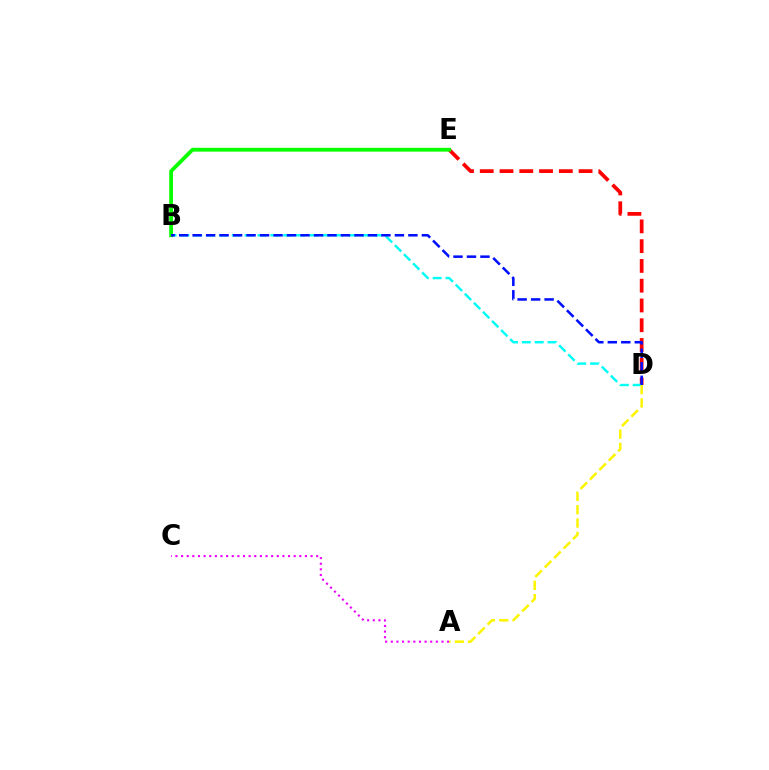{('D', 'E'): [{'color': '#ff0000', 'line_style': 'dashed', 'thickness': 2.69}], ('B', 'D'): [{'color': '#00fff6', 'line_style': 'dashed', 'thickness': 1.75}, {'color': '#0010ff', 'line_style': 'dashed', 'thickness': 1.83}], ('B', 'E'): [{'color': '#08ff00', 'line_style': 'solid', 'thickness': 2.73}], ('A', 'C'): [{'color': '#ee00ff', 'line_style': 'dotted', 'thickness': 1.53}], ('A', 'D'): [{'color': '#fcf500', 'line_style': 'dashed', 'thickness': 1.81}]}